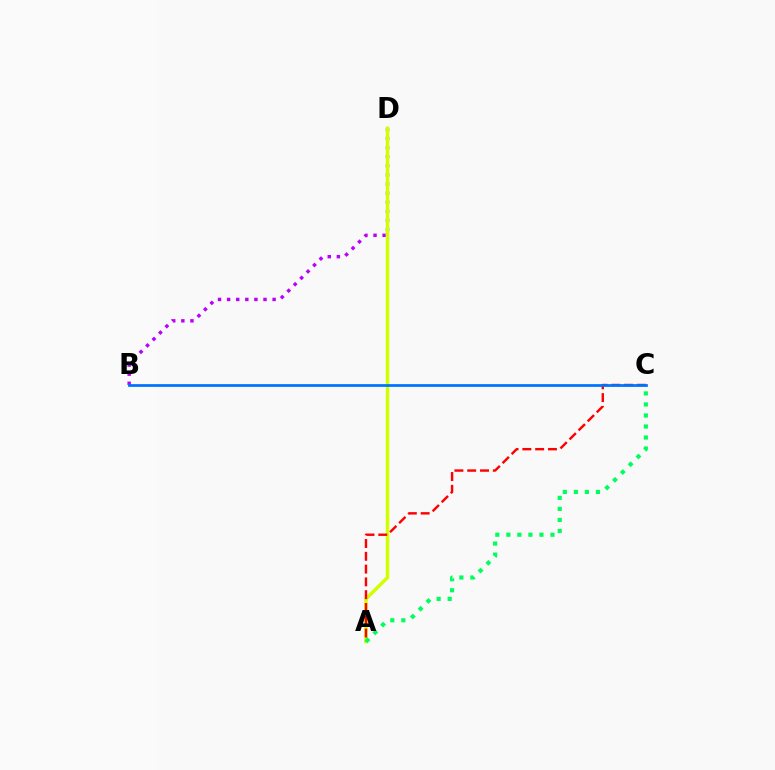{('B', 'D'): [{'color': '#b900ff', 'line_style': 'dotted', 'thickness': 2.47}], ('A', 'D'): [{'color': '#d1ff00', 'line_style': 'solid', 'thickness': 2.5}], ('A', 'C'): [{'color': '#ff0000', 'line_style': 'dashed', 'thickness': 1.74}, {'color': '#00ff5c', 'line_style': 'dotted', 'thickness': 3.0}], ('B', 'C'): [{'color': '#0074ff', 'line_style': 'solid', 'thickness': 1.99}]}